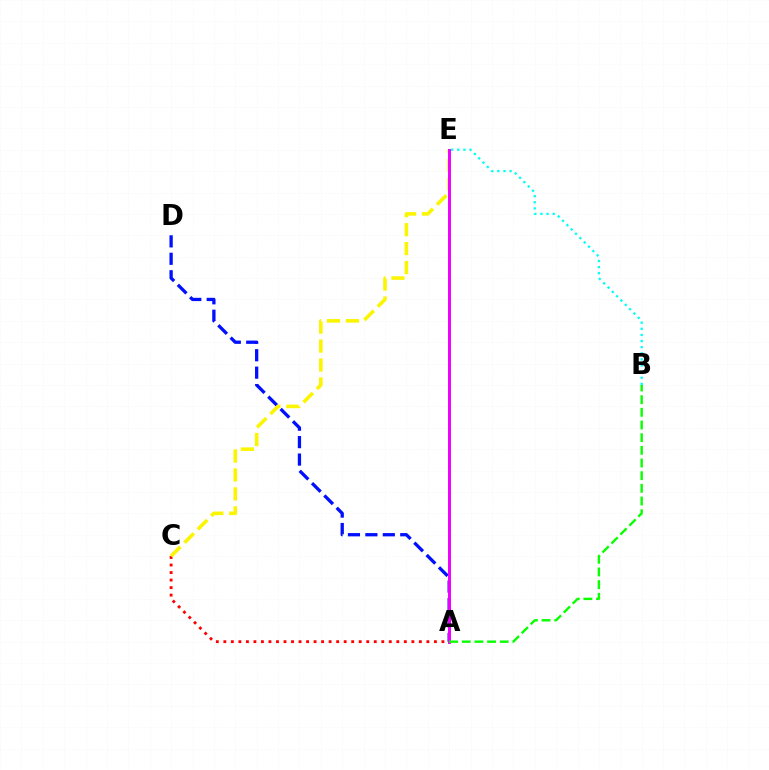{('A', 'C'): [{'color': '#ff0000', 'line_style': 'dotted', 'thickness': 2.04}], ('B', 'E'): [{'color': '#00fff6', 'line_style': 'dotted', 'thickness': 1.66}], ('A', 'D'): [{'color': '#0010ff', 'line_style': 'dashed', 'thickness': 2.37}], ('C', 'E'): [{'color': '#fcf500', 'line_style': 'dashed', 'thickness': 2.57}], ('A', 'E'): [{'color': '#ee00ff', 'line_style': 'solid', 'thickness': 2.12}], ('A', 'B'): [{'color': '#08ff00', 'line_style': 'dashed', 'thickness': 1.72}]}